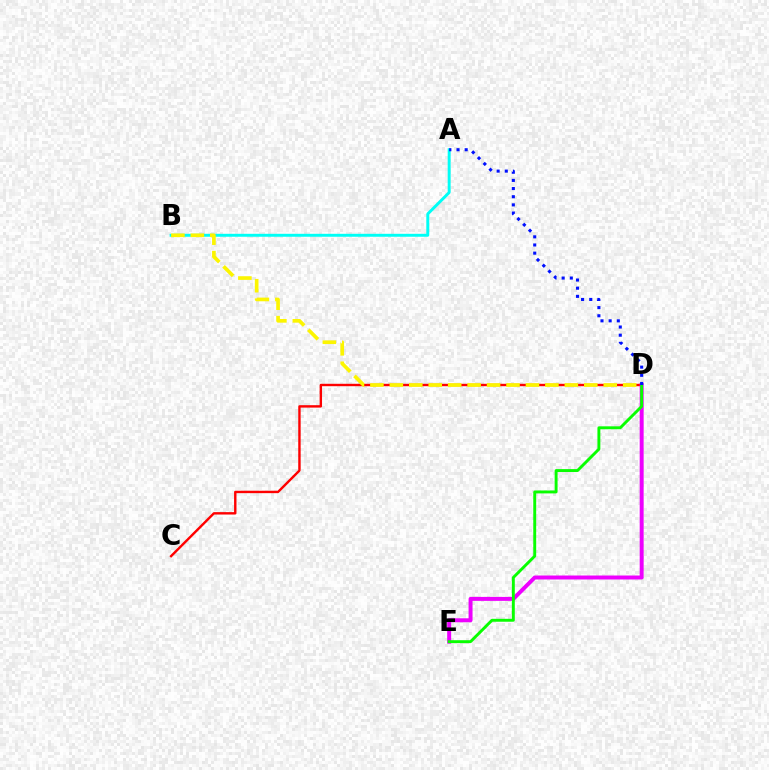{('C', 'D'): [{'color': '#ff0000', 'line_style': 'solid', 'thickness': 1.73}], ('A', 'B'): [{'color': '#00fff6', 'line_style': 'solid', 'thickness': 2.12}], ('D', 'E'): [{'color': '#ee00ff', 'line_style': 'solid', 'thickness': 2.86}, {'color': '#08ff00', 'line_style': 'solid', 'thickness': 2.1}], ('A', 'D'): [{'color': '#0010ff', 'line_style': 'dotted', 'thickness': 2.22}], ('B', 'D'): [{'color': '#fcf500', 'line_style': 'dashed', 'thickness': 2.64}]}